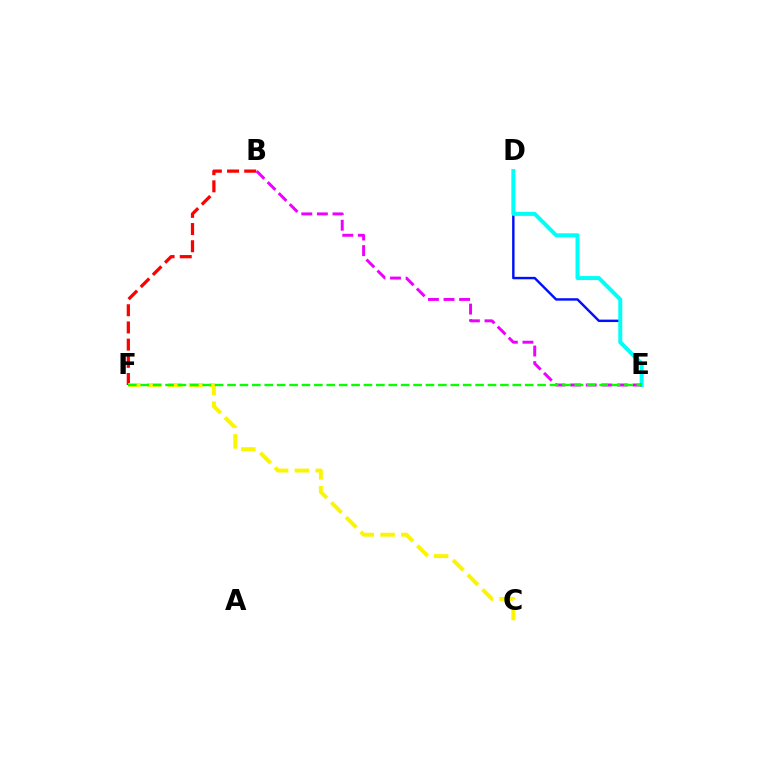{('B', 'F'): [{'color': '#ff0000', 'line_style': 'dashed', 'thickness': 2.33}], ('C', 'F'): [{'color': '#fcf500', 'line_style': 'dashed', 'thickness': 2.83}], ('D', 'E'): [{'color': '#0010ff', 'line_style': 'solid', 'thickness': 1.75}, {'color': '#00fff6', 'line_style': 'solid', 'thickness': 2.86}], ('B', 'E'): [{'color': '#ee00ff', 'line_style': 'dashed', 'thickness': 2.12}], ('E', 'F'): [{'color': '#08ff00', 'line_style': 'dashed', 'thickness': 1.68}]}